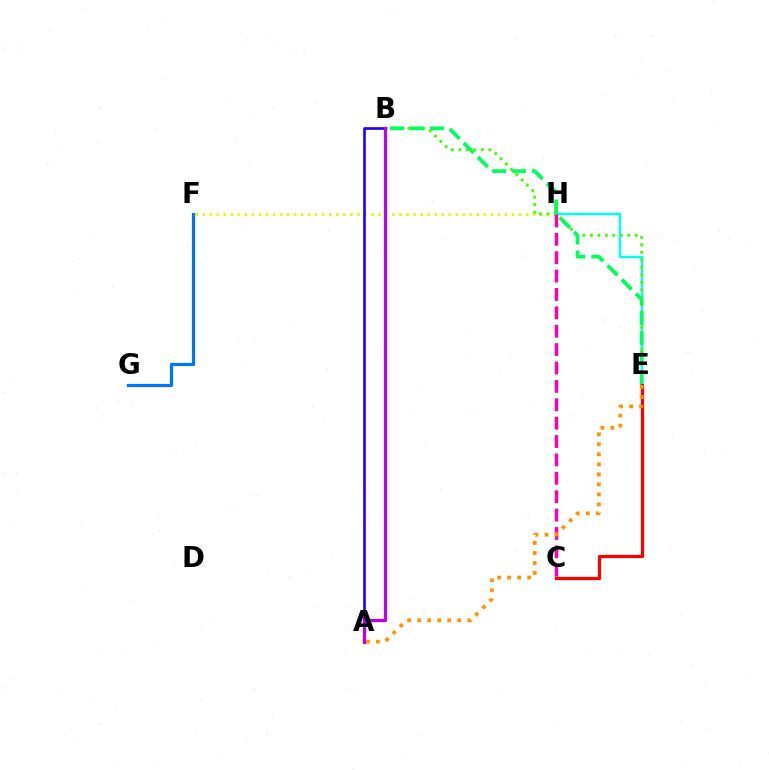{('E', 'H'): [{'color': '#00fff6', 'line_style': 'solid', 'thickness': 1.75}], ('F', 'H'): [{'color': '#d1ff00', 'line_style': 'dotted', 'thickness': 1.91}], ('B', 'E'): [{'color': '#3dff00', 'line_style': 'dotted', 'thickness': 2.03}, {'color': '#00ff5c', 'line_style': 'dashed', 'thickness': 2.71}], ('A', 'B'): [{'color': '#2500ff', 'line_style': 'solid', 'thickness': 1.91}, {'color': '#b900ff', 'line_style': 'solid', 'thickness': 2.34}], ('C', 'H'): [{'color': '#ff00ac', 'line_style': 'dashed', 'thickness': 2.5}], ('C', 'E'): [{'color': '#ff0000', 'line_style': 'solid', 'thickness': 2.32}], ('F', 'G'): [{'color': '#0074ff', 'line_style': 'solid', 'thickness': 2.29}], ('A', 'E'): [{'color': '#ff9400', 'line_style': 'dotted', 'thickness': 2.72}]}